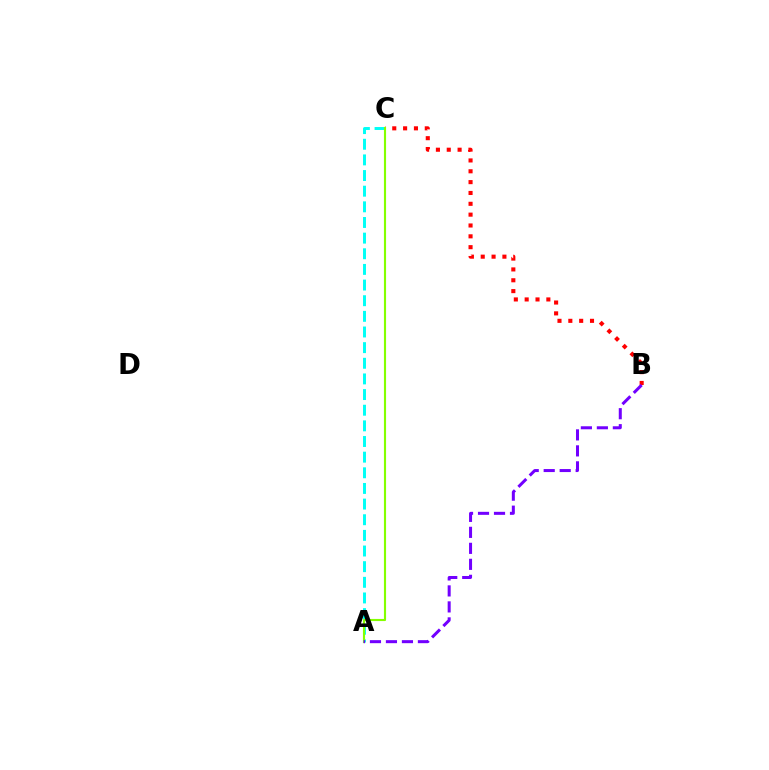{('B', 'C'): [{'color': '#ff0000', 'line_style': 'dotted', 'thickness': 2.95}], ('A', 'C'): [{'color': '#00fff6', 'line_style': 'dashed', 'thickness': 2.13}, {'color': '#84ff00', 'line_style': 'solid', 'thickness': 1.53}], ('A', 'B'): [{'color': '#7200ff', 'line_style': 'dashed', 'thickness': 2.17}]}